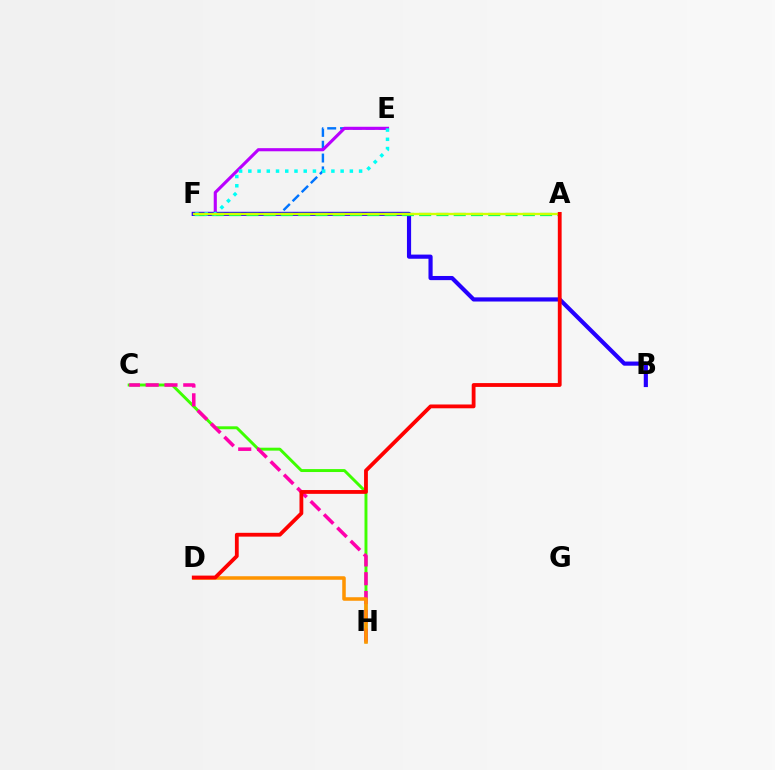{('E', 'F'): [{'color': '#0074ff', 'line_style': 'dashed', 'thickness': 1.74}, {'color': '#b900ff', 'line_style': 'solid', 'thickness': 2.25}, {'color': '#00fff6', 'line_style': 'dotted', 'thickness': 2.51}], ('C', 'H'): [{'color': '#3dff00', 'line_style': 'solid', 'thickness': 2.11}, {'color': '#ff00ac', 'line_style': 'dashed', 'thickness': 2.55}], ('B', 'F'): [{'color': '#2500ff', 'line_style': 'solid', 'thickness': 2.99}], ('A', 'F'): [{'color': '#00ff5c', 'line_style': 'dashed', 'thickness': 2.35}, {'color': '#d1ff00', 'line_style': 'solid', 'thickness': 1.69}], ('D', 'H'): [{'color': '#ff9400', 'line_style': 'solid', 'thickness': 2.54}], ('A', 'D'): [{'color': '#ff0000', 'line_style': 'solid', 'thickness': 2.74}]}